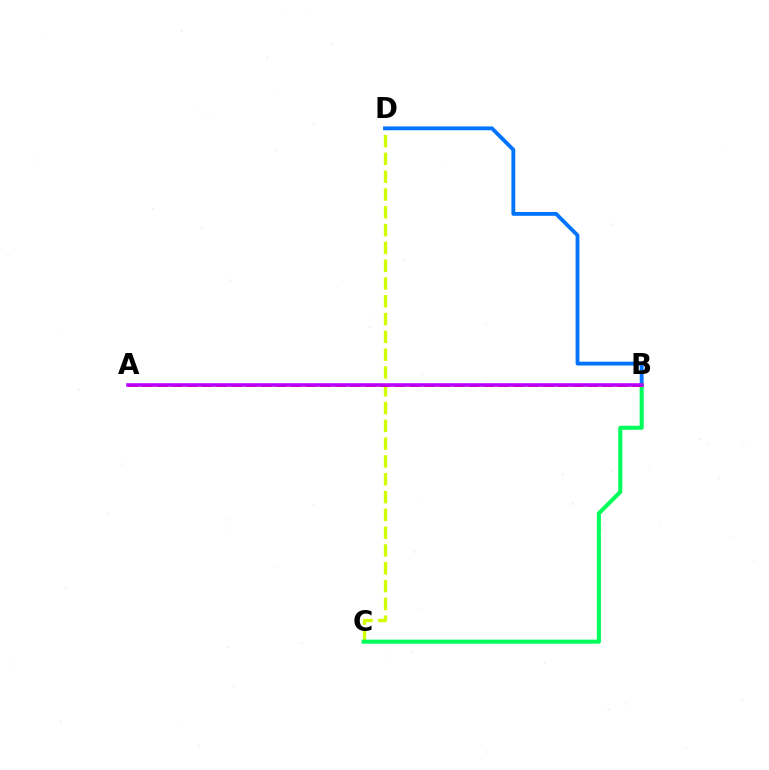{('C', 'D'): [{'color': '#d1ff00', 'line_style': 'dashed', 'thickness': 2.42}], ('B', 'D'): [{'color': '#0074ff', 'line_style': 'solid', 'thickness': 2.75}], ('B', 'C'): [{'color': '#00ff5c', 'line_style': 'solid', 'thickness': 2.93}], ('A', 'B'): [{'color': '#ff0000', 'line_style': 'dashed', 'thickness': 2.02}, {'color': '#b900ff', 'line_style': 'solid', 'thickness': 2.56}]}